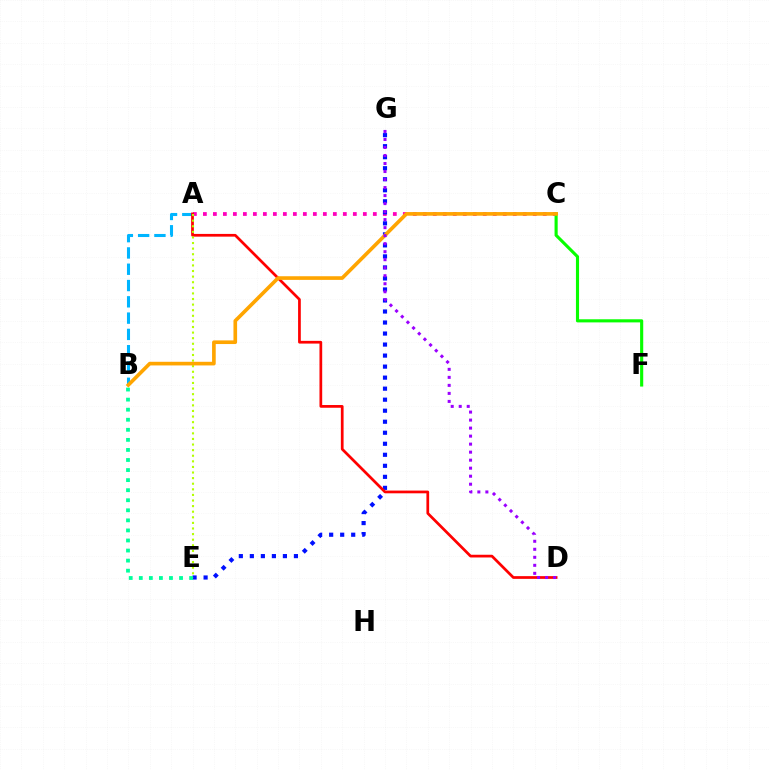{('A', 'B'): [{'color': '#00b5ff', 'line_style': 'dashed', 'thickness': 2.21}], ('A', 'C'): [{'color': '#ff00bd', 'line_style': 'dotted', 'thickness': 2.72}], ('E', 'G'): [{'color': '#0010ff', 'line_style': 'dotted', 'thickness': 2.99}], ('A', 'D'): [{'color': '#ff0000', 'line_style': 'solid', 'thickness': 1.96}], ('A', 'E'): [{'color': '#b3ff00', 'line_style': 'dotted', 'thickness': 1.52}], ('C', 'F'): [{'color': '#08ff00', 'line_style': 'solid', 'thickness': 2.25}], ('B', 'E'): [{'color': '#00ff9d', 'line_style': 'dotted', 'thickness': 2.73}], ('B', 'C'): [{'color': '#ffa500', 'line_style': 'solid', 'thickness': 2.62}], ('D', 'G'): [{'color': '#9b00ff', 'line_style': 'dotted', 'thickness': 2.18}]}